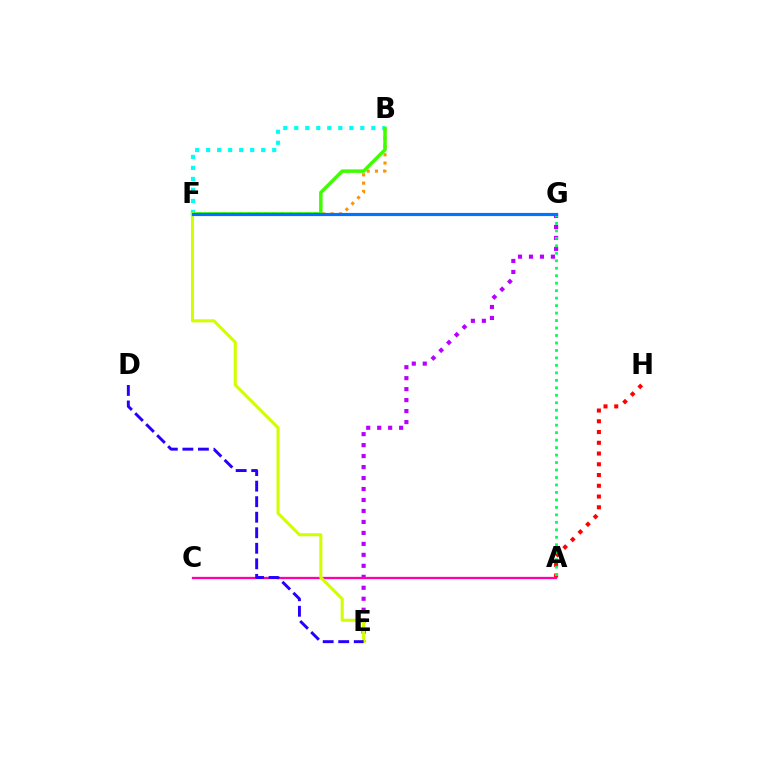{('E', 'G'): [{'color': '#b900ff', 'line_style': 'dotted', 'thickness': 2.98}], ('A', 'H'): [{'color': '#ff0000', 'line_style': 'dotted', 'thickness': 2.92}], ('A', 'C'): [{'color': '#ff00ac', 'line_style': 'solid', 'thickness': 1.66}], ('B', 'F'): [{'color': '#ff9400', 'line_style': 'dotted', 'thickness': 2.25}, {'color': '#00fff6', 'line_style': 'dotted', 'thickness': 2.99}, {'color': '#3dff00', 'line_style': 'solid', 'thickness': 2.5}], ('A', 'G'): [{'color': '#00ff5c', 'line_style': 'dotted', 'thickness': 2.03}], ('E', 'F'): [{'color': '#d1ff00', 'line_style': 'solid', 'thickness': 2.22}], ('D', 'E'): [{'color': '#2500ff', 'line_style': 'dashed', 'thickness': 2.11}], ('F', 'G'): [{'color': '#0074ff', 'line_style': 'solid', 'thickness': 2.28}]}